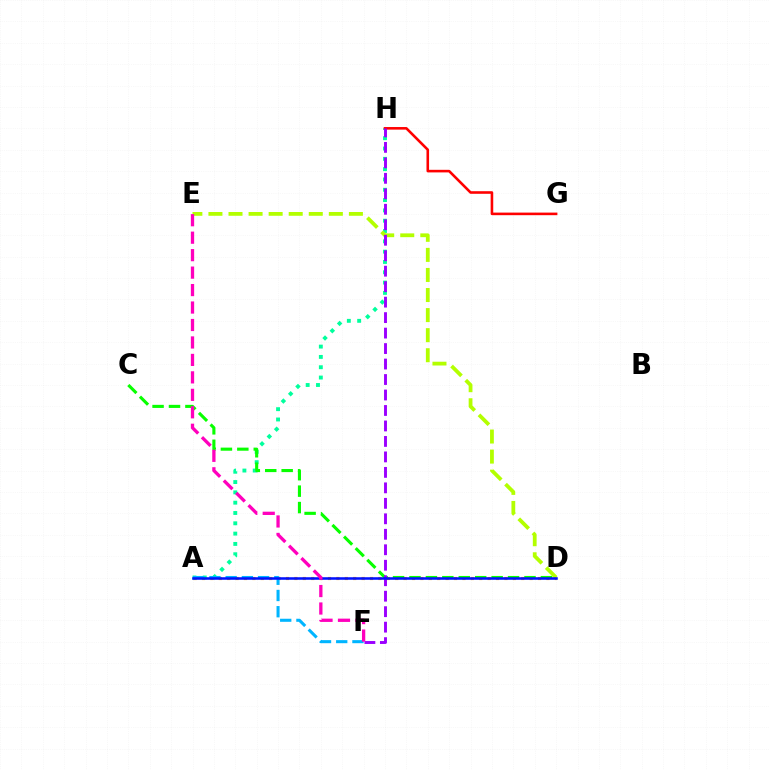{('A', 'D'): [{'color': '#ffa500', 'line_style': 'dotted', 'thickness': 2.28}, {'color': '#0010ff', 'line_style': 'solid', 'thickness': 1.83}], ('A', 'H'): [{'color': '#00ff9d', 'line_style': 'dotted', 'thickness': 2.8}], ('D', 'E'): [{'color': '#b3ff00', 'line_style': 'dashed', 'thickness': 2.73}], ('A', 'F'): [{'color': '#00b5ff', 'line_style': 'dashed', 'thickness': 2.2}], ('C', 'D'): [{'color': '#08ff00', 'line_style': 'dashed', 'thickness': 2.23}], ('G', 'H'): [{'color': '#ff0000', 'line_style': 'solid', 'thickness': 1.87}], ('F', 'H'): [{'color': '#9b00ff', 'line_style': 'dashed', 'thickness': 2.1}], ('E', 'F'): [{'color': '#ff00bd', 'line_style': 'dashed', 'thickness': 2.37}]}